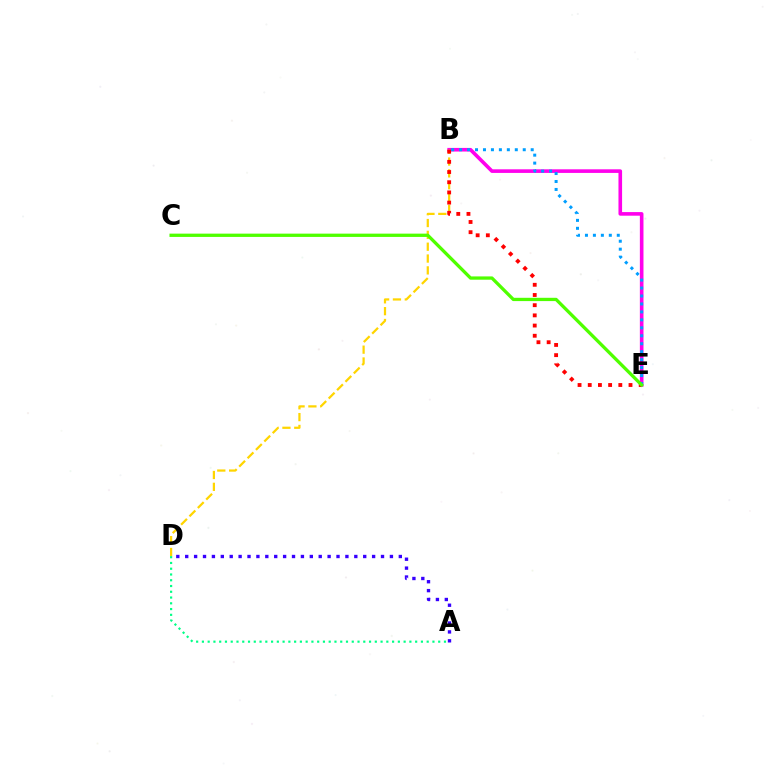{('B', 'E'): [{'color': '#ff00ed', 'line_style': 'solid', 'thickness': 2.6}, {'color': '#ff0000', 'line_style': 'dotted', 'thickness': 2.77}, {'color': '#009eff', 'line_style': 'dotted', 'thickness': 2.16}], ('B', 'D'): [{'color': '#ffd500', 'line_style': 'dashed', 'thickness': 1.61}], ('A', 'D'): [{'color': '#3700ff', 'line_style': 'dotted', 'thickness': 2.42}, {'color': '#00ff86', 'line_style': 'dotted', 'thickness': 1.57}], ('C', 'E'): [{'color': '#4fff00', 'line_style': 'solid', 'thickness': 2.37}]}